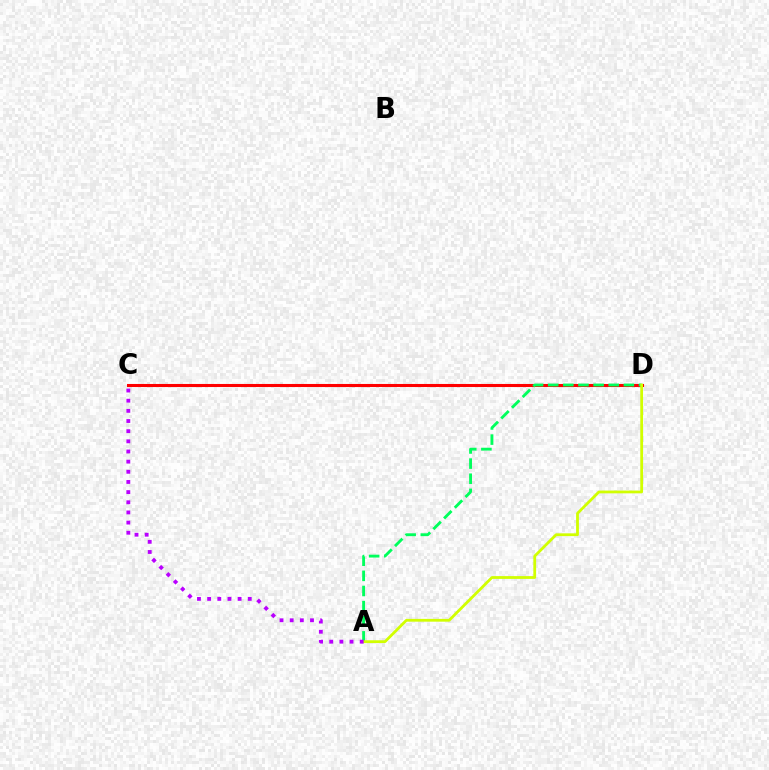{('C', 'D'): [{'color': '#0074ff', 'line_style': 'solid', 'thickness': 2.16}, {'color': '#ff0000', 'line_style': 'solid', 'thickness': 2.21}], ('A', 'D'): [{'color': '#00ff5c', 'line_style': 'dashed', 'thickness': 2.06}, {'color': '#d1ff00', 'line_style': 'solid', 'thickness': 2.01}], ('A', 'C'): [{'color': '#b900ff', 'line_style': 'dotted', 'thickness': 2.76}]}